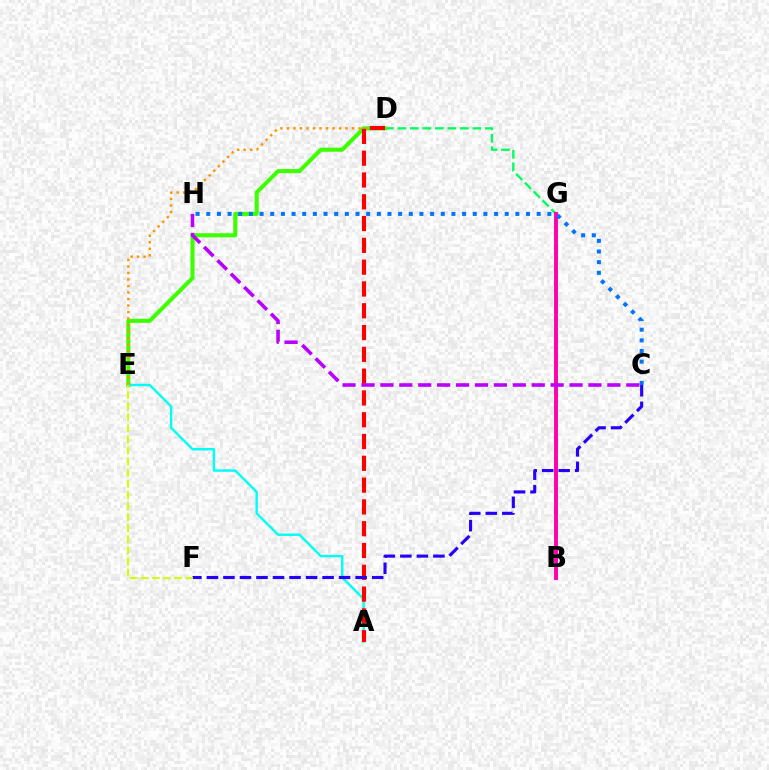{('B', 'D'): [{'color': '#00ff5c', 'line_style': 'dashed', 'thickness': 1.7}], ('B', 'G'): [{'color': '#ff00ac', 'line_style': 'solid', 'thickness': 2.8}], ('D', 'E'): [{'color': '#3dff00', 'line_style': 'solid', 'thickness': 2.94}, {'color': '#ff9400', 'line_style': 'dotted', 'thickness': 1.77}], ('A', 'E'): [{'color': '#00fff6', 'line_style': 'solid', 'thickness': 1.74}], ('A', 'D'): [{'color': '#ff0000', 'line_style': 'dashed', 'thickness': 2.96}], ('C', 'H'): [{'color': '#0074ff', 'line_style': 'dotted', 'thickness': 2.9}, {'color': '#b900ff', 'line_style': 'dashed', 'thickness': 2.57}], ('C', 'F'): [{'color': '#2500ff', 'line_style': 'dashed', 'thickness': 2.25}], ('E', 'F'): [{'color': '#d1ff00', 'line_style': 'dashed', 'thickness': 1.51}]}